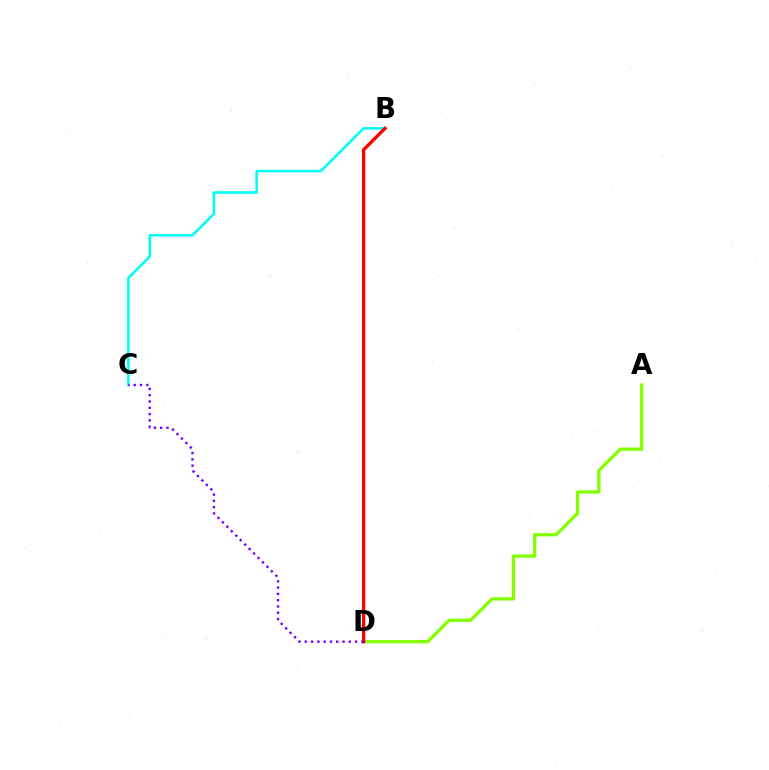{('A', 'D'): [{'color': '#84ff00', 'line_style': 'solid', 'thickness': 2.37}], ('B', 'C'): [{'color': '#00fff6', 'line_style': 'solid', 'thickness': 1.84}], ('B', 'D'): [{'color': '#ff0000', 'line_style': 'solid', 'thickness': 2.37}], ('C', 'D'): [{'color': '#7200ff', 'line_style': 'dotted', 'thickness': 1.71}]}